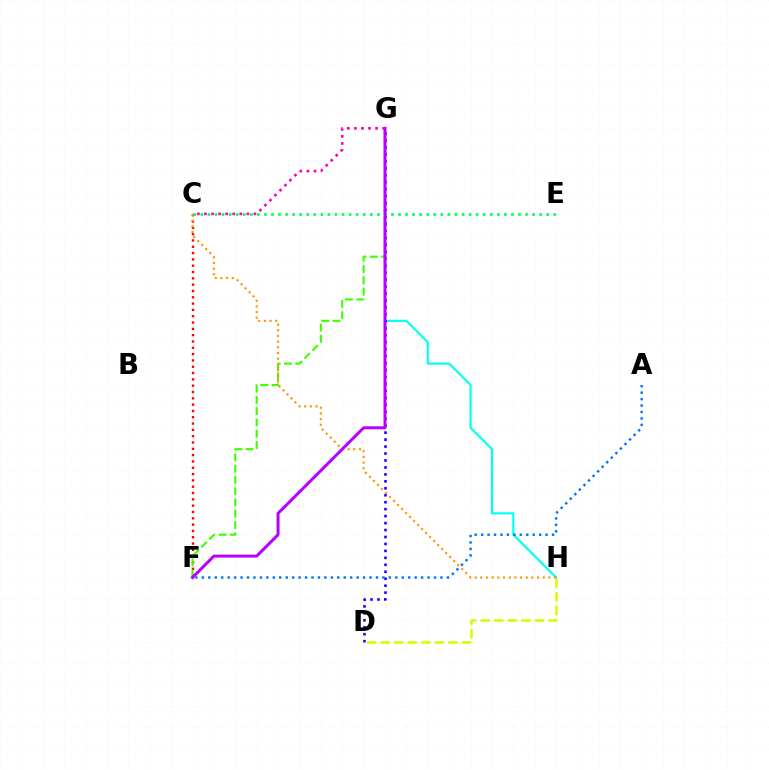{('C', 'F'): [{'color': '#ff0000', 'line_style': 'dotted', 'thickness': 1.72}], ('G', 'H'): [{'color': '#00fff6', 'line_style': 'solid', 'thickness': 1.55}], ('F', 'G'): [{'color': '#3dff00', 'line_style': 'dashed', 'thickness': 1.53}, {'color': '#b900ff', 'line_style': 'solid', 'thickness': 2.16}], ('D', 'G'): [{'color': '#2500ff', 'line_style': 'dotted', 'thickness': 1.89}], ('A', 'F'): [{'color': '#0074ff', 'line_style': 'dotted', 'thickness': 1.75}], ('C', 'H'): [{'color': '#ff9400', 'line_style': 'dotted', 'thickness': 1.54}], ('C', 'E'): [{'color': '#00ff5c', 'line_style': 'dotted', 'thickness': 1.92}], ('D', 'H'): [{'color': '#d1ff00', 'line_style': 'dashed', 'thickness': 1.84}], ('C', 'G'): [{'color': '#ff00ac', 'line_style': 'dotted', 'thickness': 1.92}]}